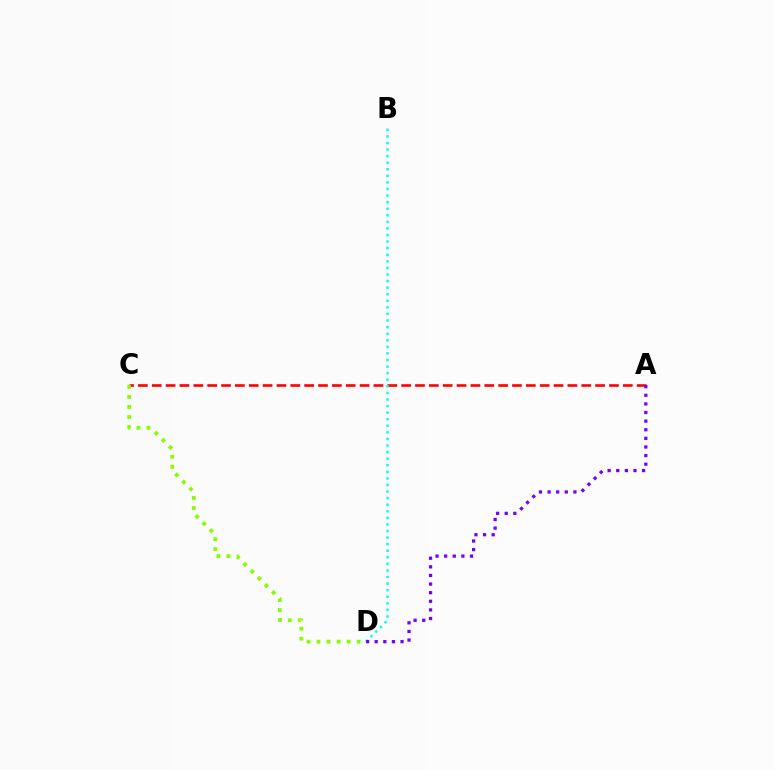{('A', 'C'): [{'color': '#ff0000', 'line_style': 'dashed', 'thickness': 1.88}], ('B', 'D'): [{'color': '#00fff6', 'line_style': 'dotted', 'thickness': 1.79}], ('A', 'D'): [{'color': '#7200ff', 'line_style': 'dotted', 'thickness': 2.34}], ('C', 'D'): [{'color': '#84ff00', 'line_style': 'dotted', 'thickness': 2.73}]}